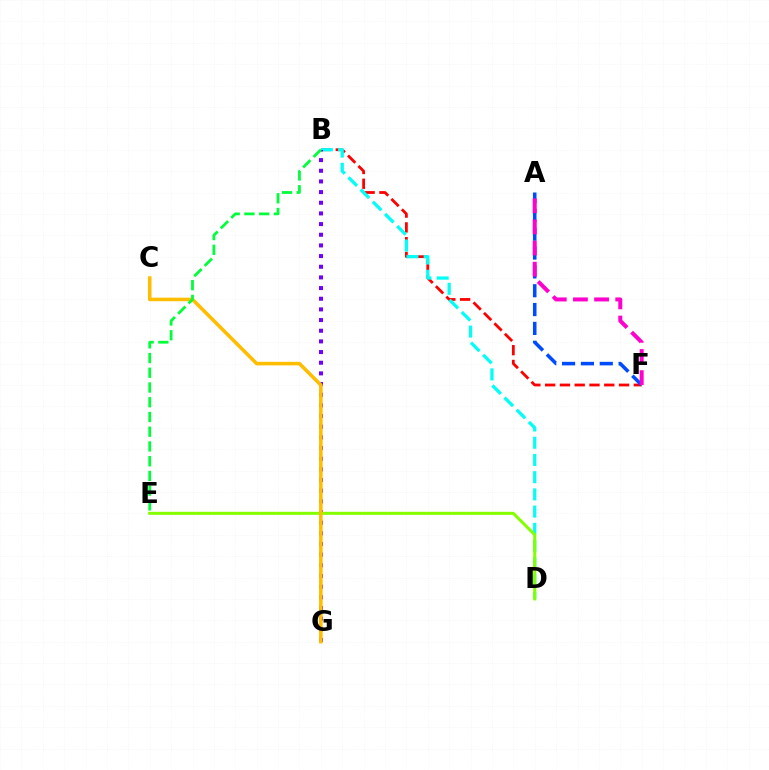{('B', 'F'): [{'color': '#ff0000', 'line_style': 'dashed', 'thickness': 2.01}], ('B', 'D'): [{'color': '#00fff6', 'line_style': 'dashed', 'thickness': 2.34}], ('B', 'G'): [{'color': '#7200ff', 'line_style': 'dotted', 'thickness': 2.9}], ('A', 'F'): [{'color': '#004bff', 'line_style': 'dashed', 'thickness': 2.56}, {'color': '#ff00cf', 'line_style': 'dashed', 'thickness': 2.87}], ('D', 'E'): [{'color': '#84ff00', 'line_style': 'solid', 'thickness': 2.17}], ('C', 'G'): [{'color': '#ffbd00', 'line_style': 'solid', 'thickness': 2.56}], ('B', 'E'): [{'color': '#00ff39', 'line_style': 'dashed', 'thickness': 2.0}]}